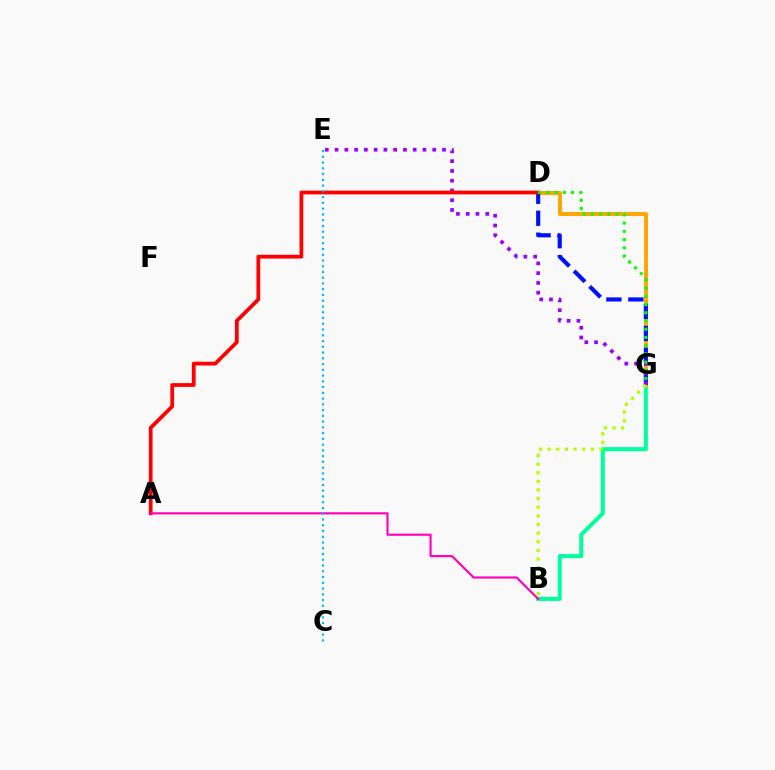{('B', 'G'): [{'color': '#00ff9d', 'line_style': 'solid', 'thickness': 2.89}, {'color': '#b3ff00', 'line_style': 'dotted', 'thickness': 2.34}], ('D', 'G'): [{'color': '#ffa500', 'line_style': 'solid', 'thickness': 2.84}, {'color': '#0010ff', 'line_style': 'dashed', 'thickness': 2.98}, {'color': '#08ff00', 'line_style': 'dotted', 'thickness': 2.23}], ('E', 'G'): [{'color': '#9b00ff', 'line_style': 'dotted', 'thickness': 2.65}], ('A', 'D'): [{'color': '#ff0000', 'line_style': 'solid', 'thickness': 2.71}], ('A', 'B'): [{'color': '#ff00bd', 'line_style': 'solid', 'thickness': 1.55}], ('C', 'E'): [{'color': '#00b5ff', 'line_style': 'dotted', 'thickness': 1.56}]}